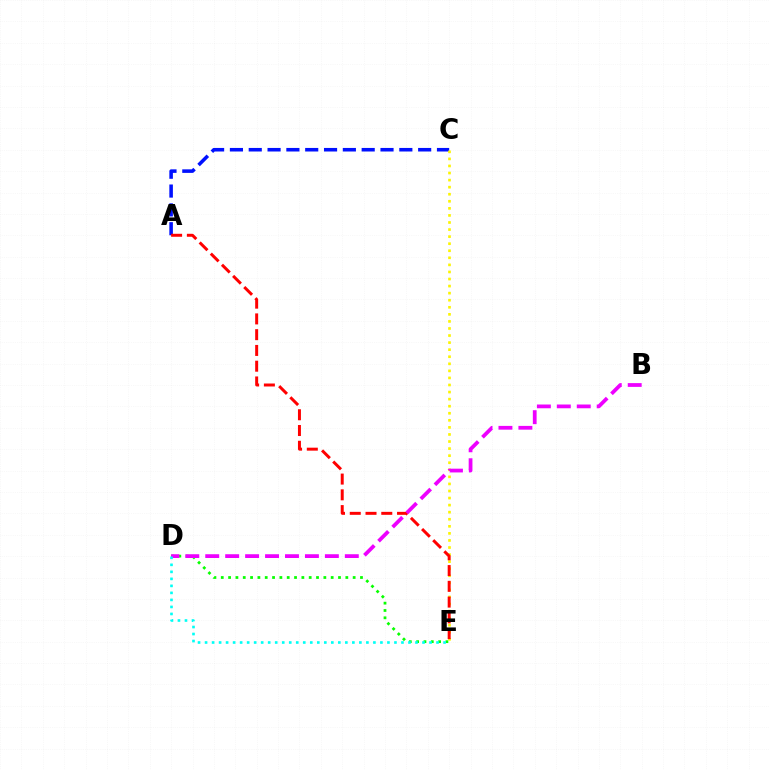{('A', 'C'): [{'color': '#0010ff', 'line_style': 'dashed', 'thickness': 2.56}], ('D', 'E'): [{'color': '#08ff00', 'line_style': 'dotted', 'thickness': 1.99}, {'color': '#00fff6', 'line_style': 'dotted', 'thickness': 1.91}], ('C', 'E'): [{'color': '#fcf500', 'line_style': 'dotted', 'thickness': 1.92}], ('A', 'E'): [{'color': '#ff0000', 'line_style': 'dashed', 'thickness': 2.14}], ('B', 'D'): [{'color': '#ee00ff', 'line_style': 'dashed', 'thickness': 2.71}]}